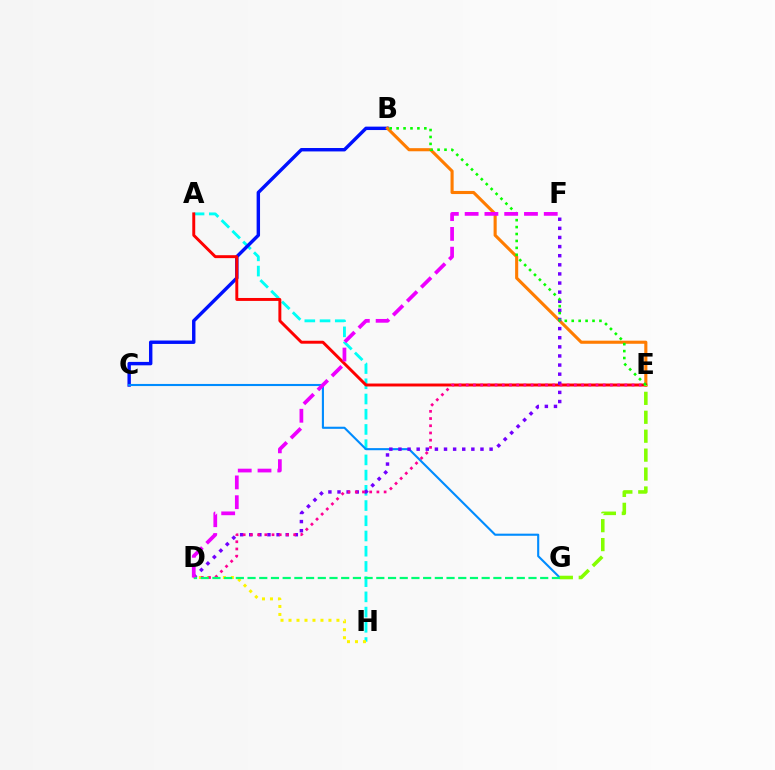{('A', 'H'): [{'color': '#00fff6', 'line_style': 'dashed', 'thickness': 2.07}], ('B', 'C'): [{'color': '#0010ff', 'line_style': 'solid', 'thickness': 2.46}], ('C', 'G'): [{'color': '#008cff', 'line_style': 'solid', 'thickness': 1.52}], ('B', 'E'): [{'color': '#ff7c00', 'line_style': 'solid', 'thickness': 2.23}, {'color': '#08ff00', 'line_style': 'dotted', 'thickness': 1.88}], ('A', 'E'): [{'color': '#ff0000', 'line_style': 'solid', 'thickness': 2.12}], ('E', 'G'): [{'color': '#84ff00', 'line_style': 'dashed', 'thickness': 2.57}], ('D', 'H'): [{'color': '#fcf500', 'line_style': 'dotted', 'thickness': 2.17}], ('D', 'F'): [{'color': '#7200ff', 'line_style': 'dotted', 'thickness': 2.48}, {'color': '#ee00ff', 'line_style': 'dashed', 'thickness': 2.69}], ('D', 'E'): [{'color': '#ff0094', 'line_style': 'dotted', 'thickness': 1.96}], ('D', 'G'): [{'color': '#00ff74', 'line_style': 'dashed', 'thickness': 1.59}]}